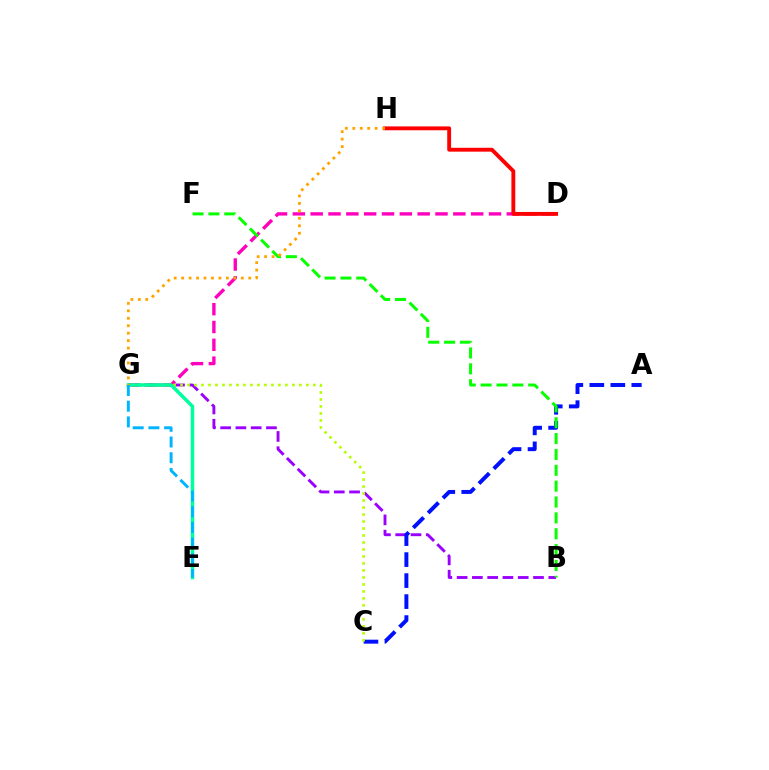{('B', 'G'): [{'color': '#9b00ff', 'line_style': 'dashed', 'thickness': 2.08}], ('D', 'G'): [{'color': '#ff00bd', 'line_style': 'dashed', 'thickness': 2.42}], ('A', 'C'): [{'color': '#0010ff', 'line_style': 'dashed', 'thickness': 2.85}], ('B', 'F'): [{'color': '#08ff00', 'line_style': 'dashed', 'thickness': 2.15}], ('C', 'G'): [{'color': '#b3ff00', 'line_style': 'dotted', 'thickness': 1.9}], ('E', 'G'): [{'color': '#00ff9d', 'line_style': 'solid', 'thickness': 2.53}, {'color': '#00b5ff', 'line_style': 'dashed', 'thickness': 2.14}], ('D', 'H'): [{'color': '#ff0000', 'line_style': 'solid', 'thickness': 2.79}], ('G', 'H'): [{'color': '#ffa500', 'line_style': 'dotted', 'thickness': 2.03}]}